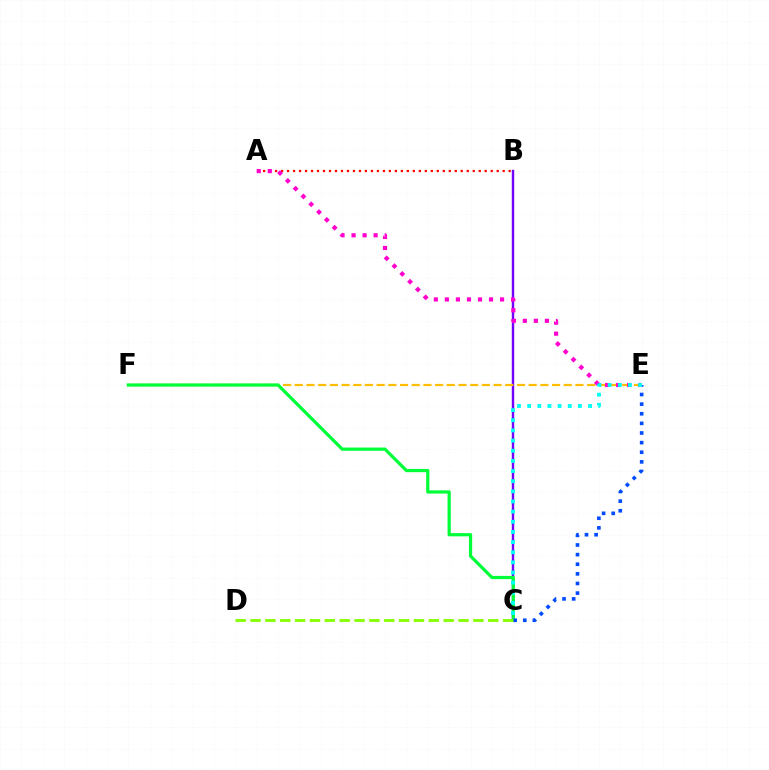{('A', 'B'): [{'color': '#ff0000', 'line_style': 'dotted', 'thickness': 1.63}], ('B', 'C'): [{'color': '#7200ff', 'line_style': 'solid', 'thickness': 1.73}], ('E', 'F'): [{'color': '#ffbd00', 'line_style': 'dashed', 'thickness': 1.59}], ('C', 'F'): [{'color': '#00ff39', 'line_style': 'solid', 'thickness': 2.32}], ('C', 'E'): [{'color': '#004bff', 'line_style': 'dotted', 'thickness': 2.61}, {'color': '#00fff6', 'line_style': 'dotted', 'thickness': 2.76}], ('A', 'E'): [{'color': '#ff00cf', 'line_style': 'dotted', 'thickness': 3.0}], ('C', 'D'): [{'color': '#84ff00', 'line_style': 'dashed', 'thickness': 2.02}]}